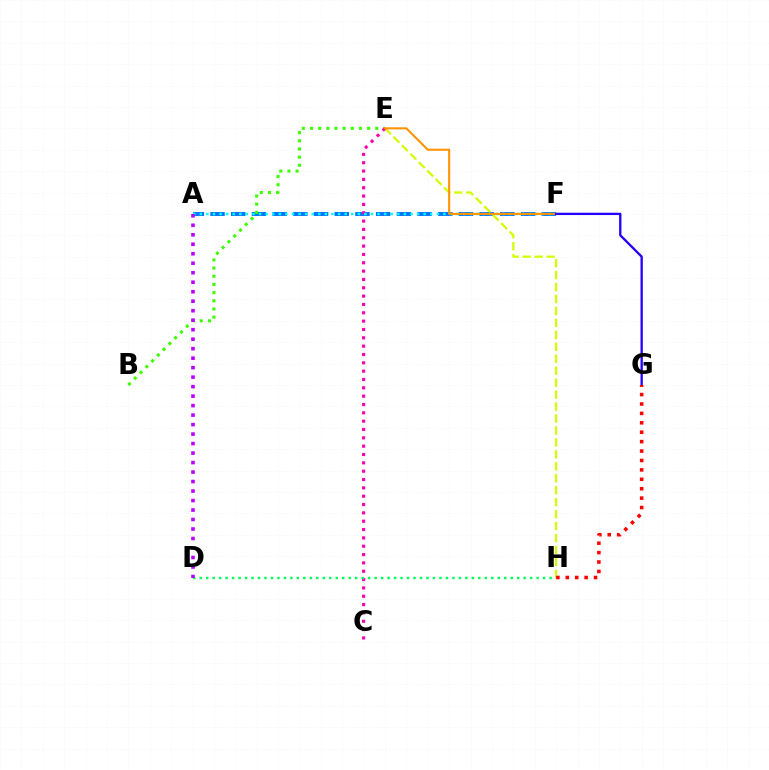{('A', 'F'): [{'color': '#0074ff', 'line_style': 'dashed', 'thickness': 2.81}, {'color': '#00fff6', 'line_style': 'dotted', 'thickness': 1.79}], ('B', 'E'): [{'color': '#3dff00', 'line_style': 'dotted', 'thickness': 2.22}], ('E', 'H'): [{'color': '#d1ff00', 'line_style': 'dashed', 'thickness': 1.62}], ('C', 'E'): [{'color': '#ff00ac', 'line_style': 'dotted', 'thickness': 2.27}], ('E', 'F'): [{'color': '#ff9400', 'line_style': 'solid', 'thickness': 1.5}], ('D', 'H'): [{'color': '#00ff5c', 'line_style': 'dotted', 'thickness': 1.76}], ('F', 'G'): [{'color': '#2500ff', 'line_style': 'solid', 'thickness': 1.67}], ('G', 'H'): [{'color': '#ff0000', 'line_style': 'dotted', 'thickness': 2.56}], ('A', 'D'): [{'color': '#b900ff', 'line_style': 'dotted', 'thickness': 2.58}]}